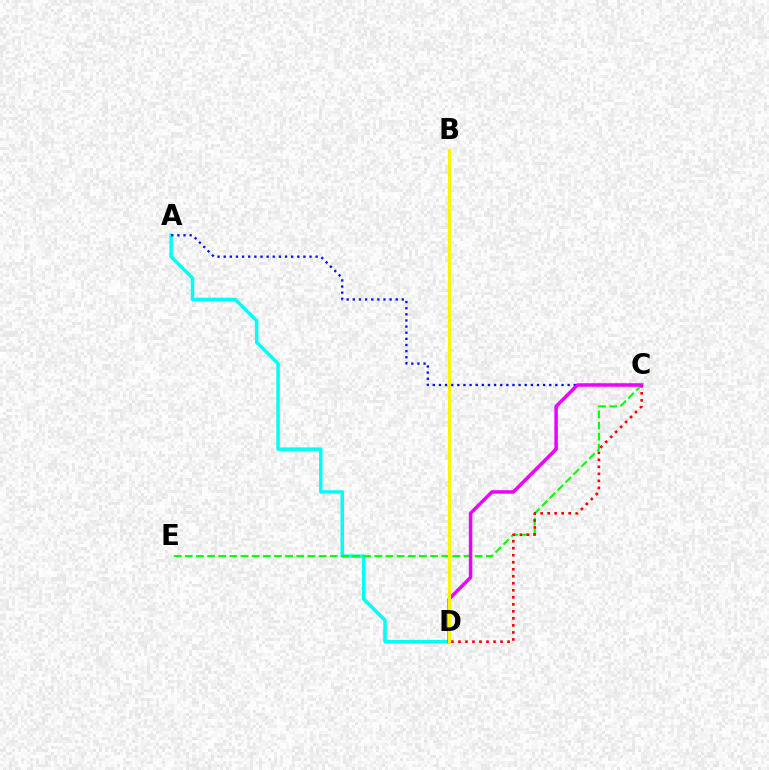{('A', 'D'): [{'color': '#00fff6', 'line_style': 'solid', 'thickness': 2.51}], ('C', 'E'): [{'color': '#08ff00', 'line_style': 'dashed', 'thickness': 1.51}], ('A', 'C'): [{'color': '#0010ff', 'line_style': 'dotted', 'thickness': 1.67}], ('C', 'D'): [{'color': '#ff0000', 'line_style': 'dotted', 'thickness': 1.91}, {'color': '#ee00ff', 'line_style': 'solid', 'thickness': 2.51}], ('B', 'D'): [{'color': '#fcf500', 'line_style': 'solid', 'thickness': 2.34}]}